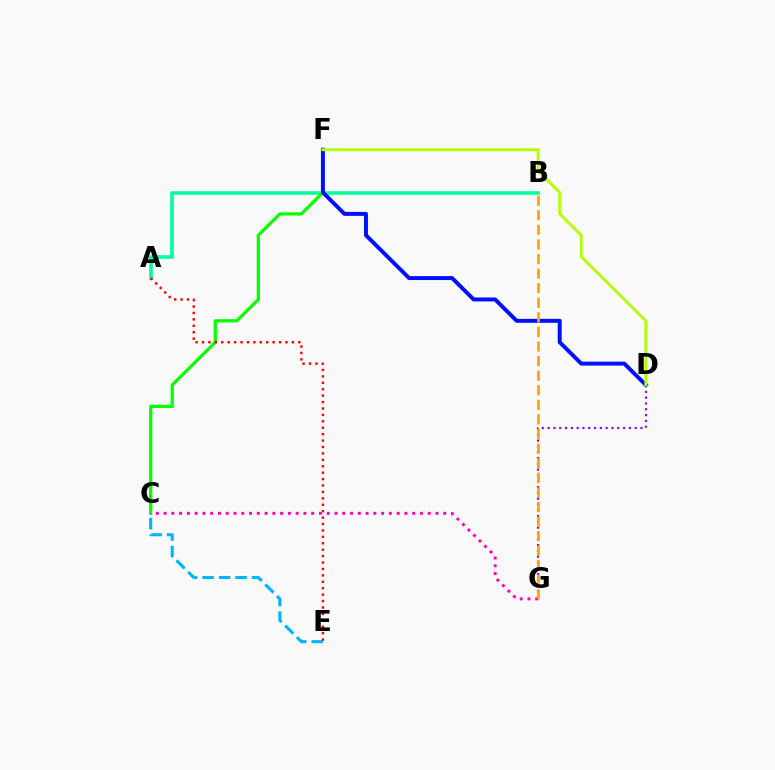{('A', 'B'): [{'color': '#00ff9d', 'line_style': 'solid', 'thickness': 2.58}], ('C', 'E'): [{'color': '#00b5ff', 'line_style': 'dashed', 'thickness': 2.23}], ('C', 'F'): [{'color': '#08ff00', 'line_style': 'solid', 'thickness': 2.33}], ('D', 'G'): [{'color': '#9b00ff', 'line_style': 'dotted', 'thickness': 1.58}], ('A', 'E'): [{'color': '#ff0000', 'line_style': 'dotted', 'thickness': 1.74}], ('D', 'F'): [{'color': '#0010ff', 'line_style': 'solid', 'thickness': 2.85}, {'color': '#b3ff00', 'line_style': 'solid', 'thickness': 2.05}], ('C', 'G'): [{'color': '#ff00bd', 'line_style': 'dotted', 'thickness': 2.11}], ('B', 'G'): [{'color': '#ffa500', 'line_style': 'dashed', 'thickness': 1.98}]}